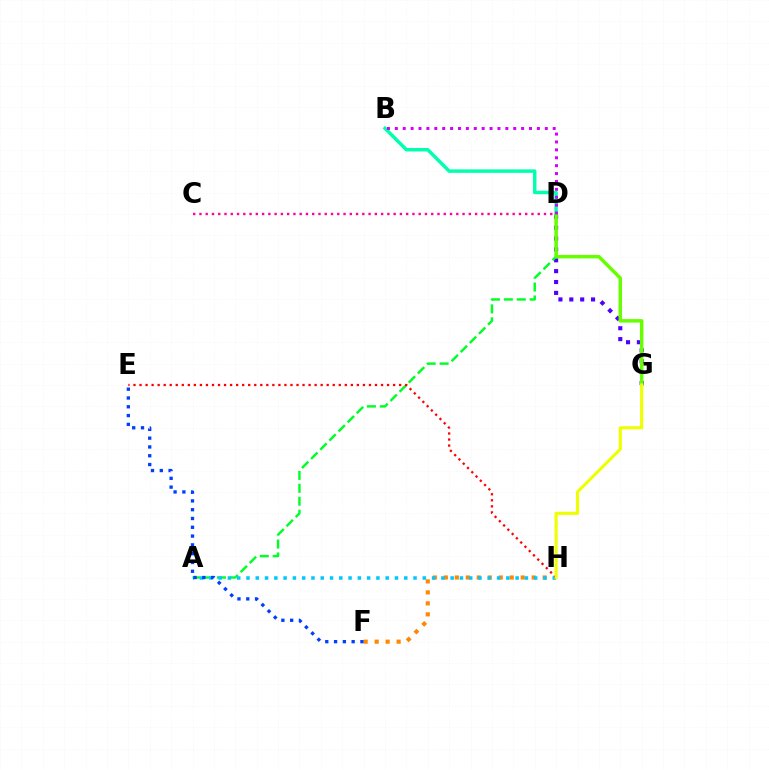{('D', 'G'): [{'color': '#4f00ff', 'line_style': 'dotted', 'thickness': 2.95}, {'color': '#66ff00', 'line_style': 'solid', 'thickness': 2.49}], ('A', 'D'): [{'color': '#00ff27', 'line_style': 'dashed', 'thickness': 1.76}], ('B', 'D'): [{'color': '#00ffaf', 'line_style': 'solid', 'thickness': 2.49}, {'color': '#d600ff', 'line_style': 'dotted', 'thickness': 2.14}], ('F', 'H'): [{'color': '#ff8800', 'line_style': 'dotted', 'thickness': 2.98}], ('A', 'H'): [{'color': '#00c7ff', 'line_style': 'dotted', 'thickness': 2.52}], ('E', 'H'): [{'color': '#ff0000', 'line_style': 'dotted', 'thickness': 1.64}], ('E', 'F'): [{'color': '#003fff', 'line_style': 'dotted', 'thickness': 2.39}], ('G', 'H'): [{'color': '#eeff00', 'line_style': 'solid', 'thickness': 2.24}], ('C', 'D'): [{'color': '#ff00a0', 'line_style': 'dotted', 'thickness': 1.7}]}